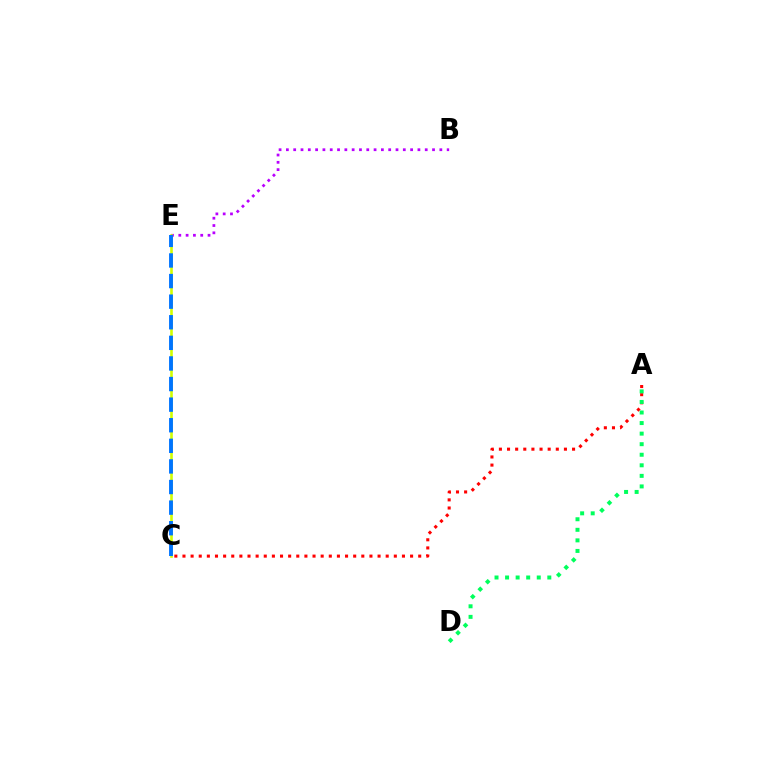{('B', 'E'): [{'color': '#b900ff', 'line_style': 'dotted', 'thickness': 1.99}], ('C', 'E'): [{'color': '#d1ff00', 'line_style': 'solid', 'thickness': 1.88}, {'color': '#0074ff', 'line_style': 'dashed', 'thickness': 2.8}], ('A', 'C'): [{'color': '#ff0000', 'line_style': 'dotted', 'thickness': 2.21}], ('A', 'D'): [{'color': '#00ff5c', 'line_style': 'dotted', 'thickness': 2.87}]}